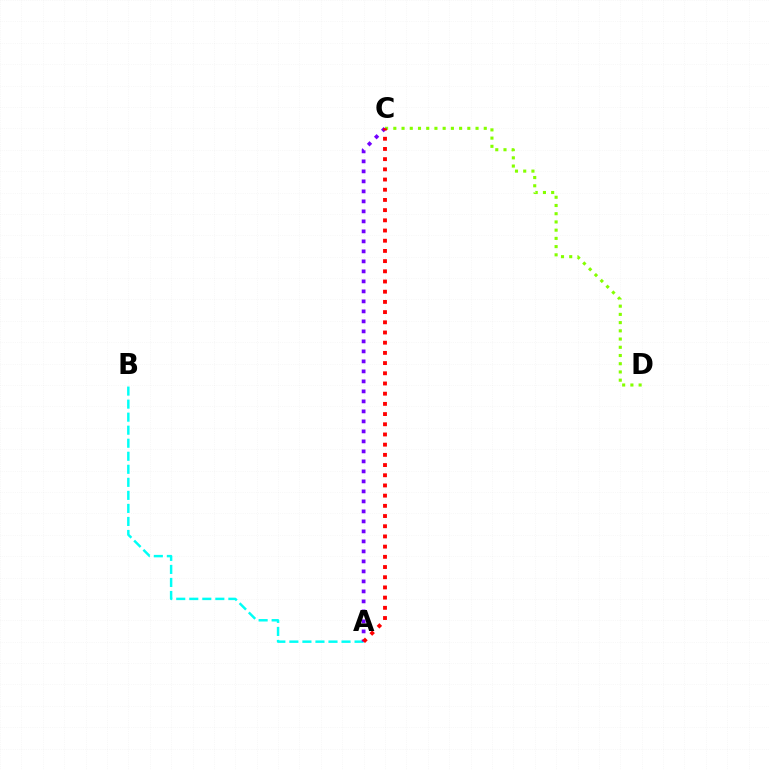{('A', 'B'): [{'color': '#00fff6', 'line_style': 'dashed', 'thickness': 1.77}], ('C', 'D'): [{'color': '#84ff00', 'line_style': 'dotted', 'thickness': 2.23}], ('A', 'C'): [{'color': '#7200ff', 'line_style': 'dotted', 'thickness': 2.72}, {'color': '#ff0000', 'line_style': 'dotted', 'thickness': 2.77}]}